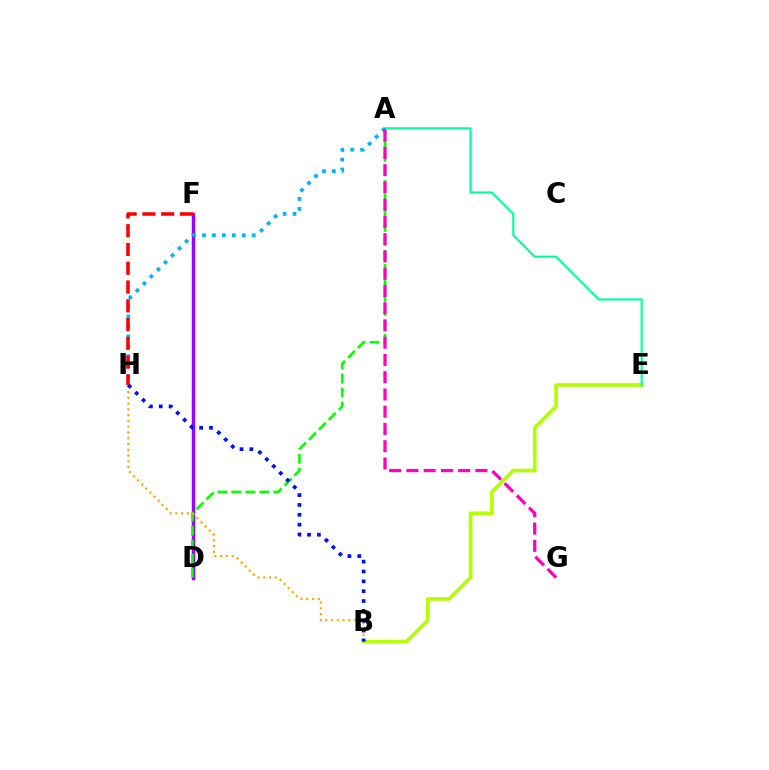{('B', 'E'): [{'color': '#b3ff00', 'line_style': 'solid', 'thickness': 2.64}], ('D', 'F'): [{'color': '#9b00ff', 'line_style': 'solid', 'thickness': 2.5}], ('A', 'D'): [{'color': '#08ff00', 'line_style': 'dashed', 'thickness': 1.9}], ('A', 'E'): [{'color': '#00ff9d', 'line_style': 'solid', 'thickness': 1.55}], ('B', 'H'): [{'color': '#ffa500', 'line_style': 'dotted', 'thickness': 1.57}, {'color': '#0010ff', 'line_style': 'dotted', 'thickness': 2.68}], ('A', 'H'): [{'color': '#00b5ff', 'line_style': 'dotted', 'thickness': 2.7}], ('A', 'G'): [{'color': '#ff00bd', 'line_style': 'dashed', 'thickness': 2.34}], ('F', 'H'): [{'color': '#ff0000', 'line_style': 'dashed', 'thickness': 2.55}]}